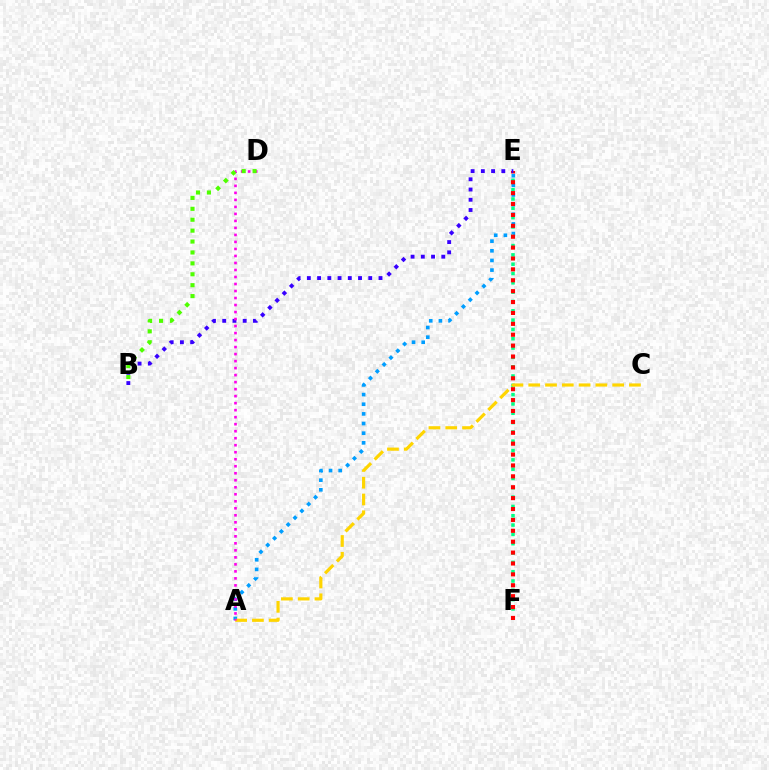{('E', 'F'): [{'color': '#00ff86', 'line_style': 'dotted', 'thickness': 2.53}, {'color': '#ff0000', 'line_style': 'dotted', 'thickness': 2.96}], ('A', 'E'): [{'color': '#009eff', 'line_style': 'dotted', 'thickness': 2.62}], ('B', 'E'): [{'color': '#3700ff', 'line_style': 'dotted', 'thickness': 2.78}], ('A', 'C'): [{'color': '#ffd500', 'line_style': 'dashed', 'thickness': 2.28}], ('A', 'D'): [{'color': '#ff00ed', 'line_style': 'dotted', 'thickness': 1.9}], ('B', 'D'): [{'color': '#4fff00', 'line_style': 'dotted', 'thickness': 2.96}]}